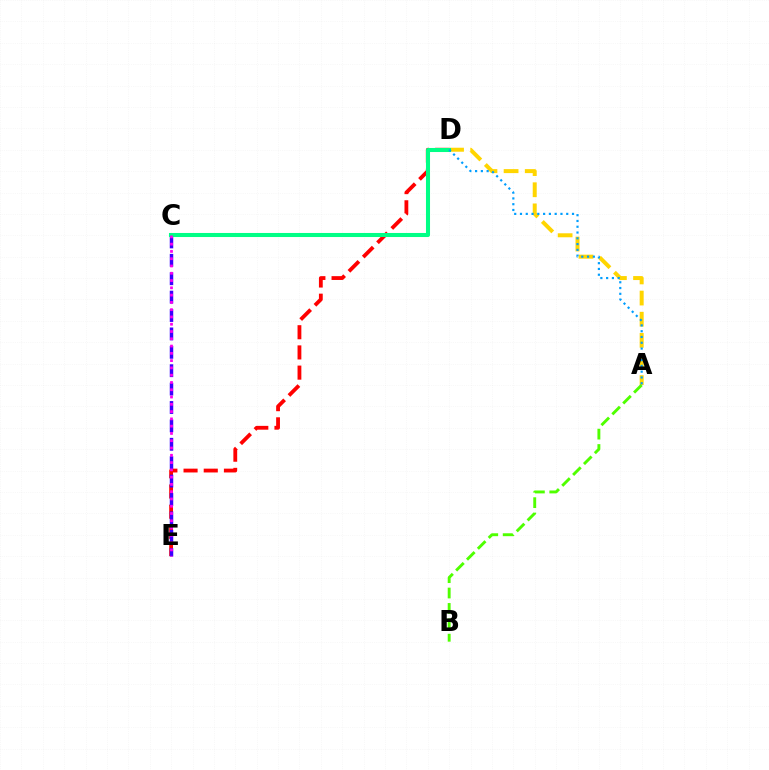{('A', 'D'): [{'color': '#ffd500', 'line_style': 'dashed', 'thickness': 2.87}, {'color': '#009eff', 'line_style': 'dotted', 'thickness': 1.57}], ('D', 'E'): [{'color': '#ff0000', 'line_style': 'dashed', 'thickness': 2.74}], ('A', 'B'): [{'color': '#4fff00', 'line_style': 'dashed', 'thickness': 2.09}], ('C', 'E'): [{'color': '#3700ff', 'line_style': 'dashed', 'thickness': 2.5}, {'color': '#ff00ed', 'line_style': 'dotted', 'thickness': 1.98}], ('C', 'D'): [{'color': '#00ff86', 'line_style': 'solid', 'thickness': 2.92}]}